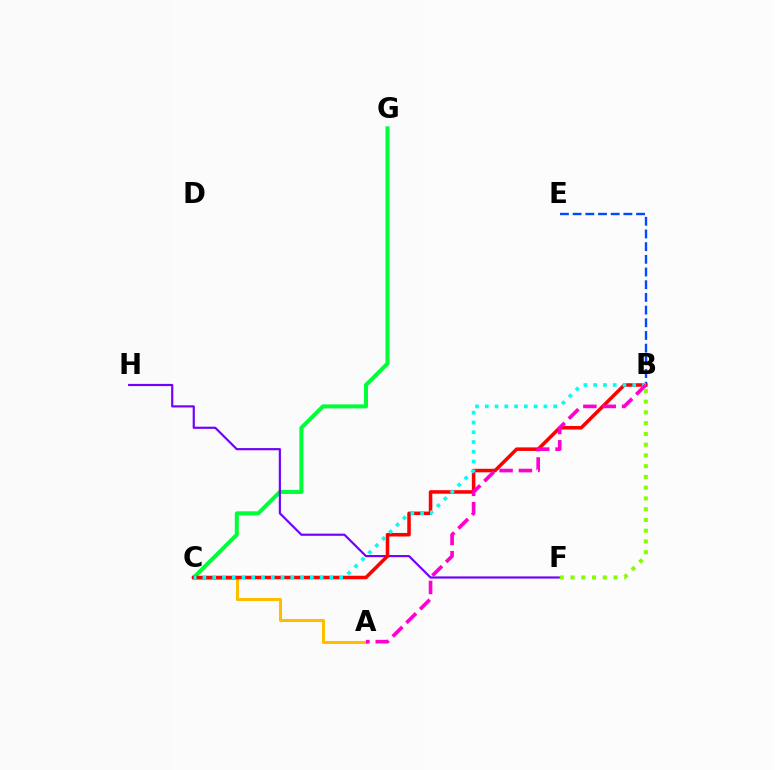{('C', 'G'): [{'color': '#00ff39', 'line_style': 'solid', 'thickness': 2.9}], ('F', 'H'): [{'color': '#7200ff', 'line_style': 'solid', 'thickness': 1.57}], ('B', 'E'): [{'color': '#004bff', 'line_style': 'dashed', 'thickness': 1.72}], ('A', 'C'): [{'color': '#ffbd00', 'line_style': 'solid', 'thickness': 2.2}], ('B', 'C'): [{'color': '#ff0000', 'line_style': 'solid', 'thickness': 2.55}, {'color': '#00fff6', 'line_style': 'dotted', 'thickness': 2.65}], ('A', 'B'): [{'color': '#ff00cf', 'line_style': 'dashed', 'thickness': 2.63}], ('B', 'F'): [{'color': '#84ff00', 'line_style': 'dotted', 'thickness': 2.92}]}